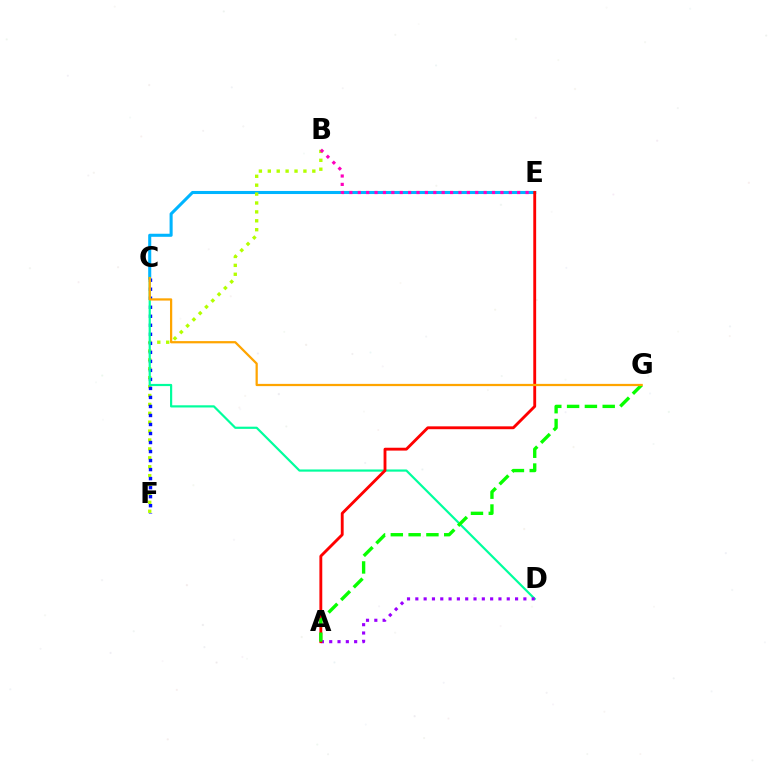{('C', 'E'): [{'color': '#00b5ff', 'line_style': 'solid', 'thickness': 2.2}], ('B', 'F'): [{'color': '#b3ff00', 'line_style': 'dotted', 'thickness': 2.42}], ('C', 'F'): [{'color': '#0010ff', 'line_style': 'dotted', 'thickness': 2.45}], ('C', 'D'): [{'color': '#00ff9d', 'line_style': 'solid', 'thickness': 1.58}], ('A', 'D'): [{'color': '#9b00ff', 'line_style': 'dotted', 'thickness': 2.26}], ('B', 'E'): [{'color': '#ff00bd', 'line_style': 'dotted', 'thickness': 2.28}], ('A', 'E'): [{'color': '#ff0000', 'line_style': 'solid', 'thickness': 2.06}], ('A', 'G'): [{'color': '#08ff00', 'line_style': 'dashed', 'thickness': 2.42}], ('C', 'G'): [{'color': '#ffa500', 'line_style': 'solid', 'thickness': 1.61}]}